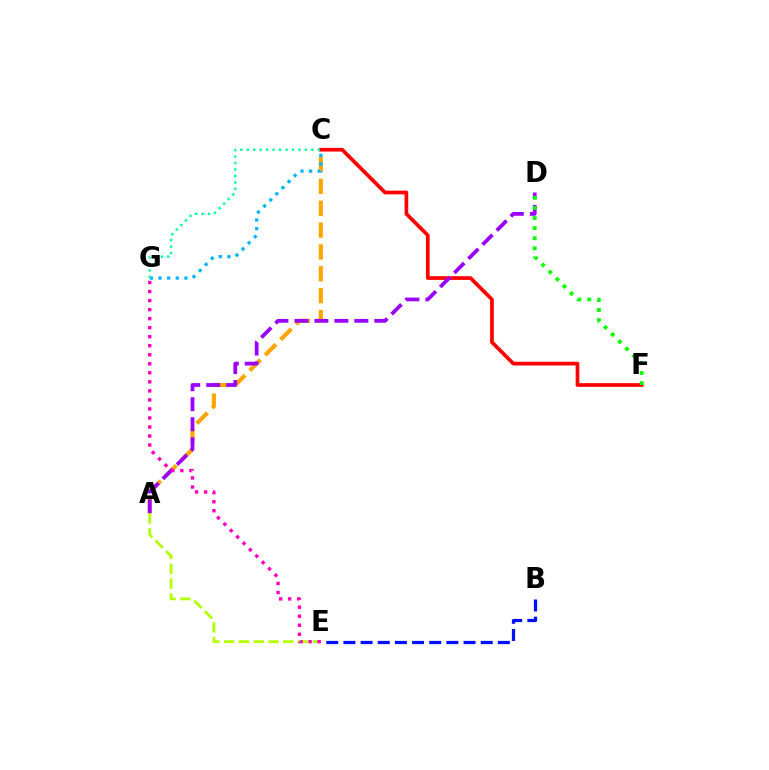{('A', 'C'): [{'color': '#ffa500', 'line_style': 'dashed', 'thickness': 2.97}], ('B', 'E'): [{'color': '#0010ff', 'line_style': 'dashed', 'thickness': 2.33}], ('C', 'F'): [{'color': '#ff0000', 'line_style': 'solid', 'thickness': 2.67}], ('A', 'D'): [{'color': '#9b00ff', 'line_style': 'dashed', 'thickness': 2.71}], ('D', 'F'): [{'color': '#08ff00', 'line_style': 'dotted', 'thickness': 2.74}], ('C', 'G'): [{'color': '#00b5ff', 'line_style': 'dotted', 'thickness': 2.35}, {'color': '#00ff9d', 'line_style': 'dotted', 'thickness': 1.75}], ('A', 'E'): [{'color': '#b3ff00', 'line_style': 'dashed', 'thickness': 2.01}], ('E', 'G'): [{'color': '#ff00bd', 'line_style': 'dotted', 'thickness': 2.45}]}